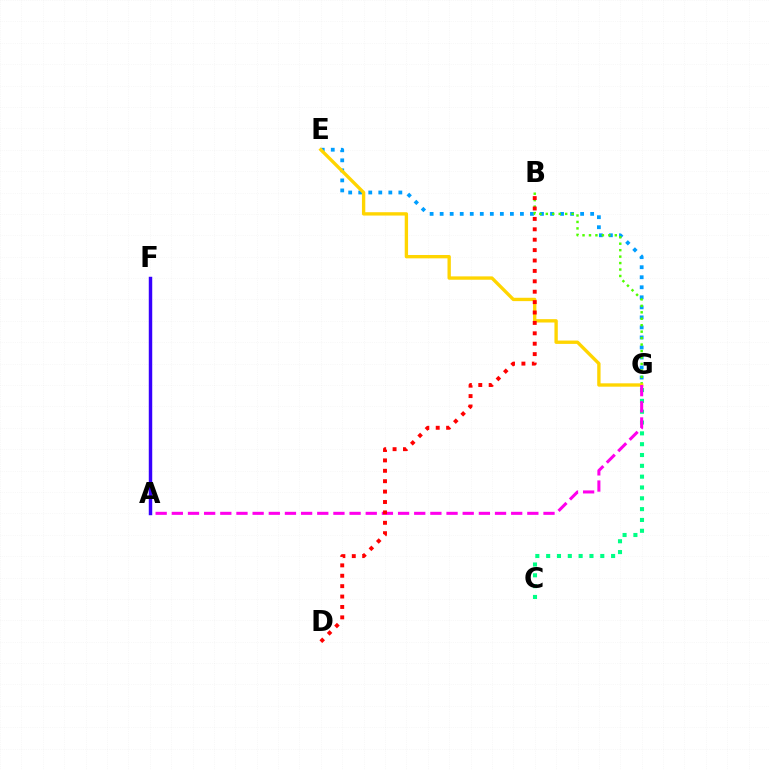{('E', 'G'): [{'color': '#009eff', 'line_style': 'dotted', 'thickness': 2.73}, {'color': '#ffd500', 'line_style': 'solid', 'thickness': 2.41}], ('C', 'G'): [{'color': '#00ff86', 'line_style': 'dotted', 'thickness': 2.94}], ('B', 'G'): [{'color': '#4fff00', 'line_style': 'dotted', 'thickness': 1.75}], ('A', 'G'): [{'color': '#ff00ed', 'line_style': 'dashed', 'thickness': 2.2}], ('B', 'D'): [{'color': '#ff0000', 'line_style': 'dotted', 'thickness': 2.83}], ('A', 'F'): [{'color': '#3700ff', 'line_style': 'solid', 'thickness': 2.49}]}